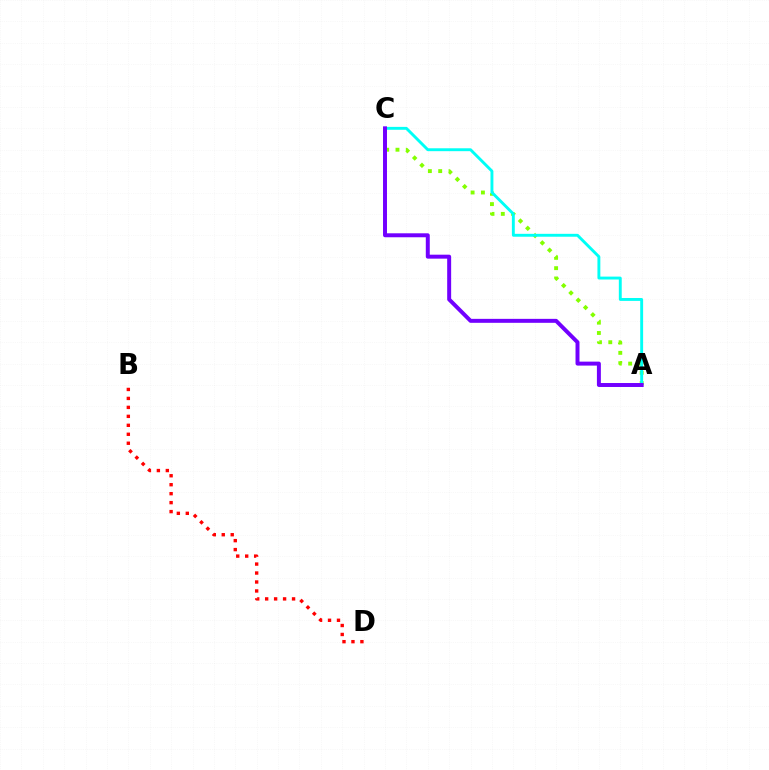{('A', 'C'): [{'color': '#84ff00', 'line_style': 'dotted', 'thickness': 2.8}, {'color': '#00fff6', 'line_style': 'solid', 'thickness': 2.09}, {'color': '#7200ff', 'line_style': 'solid', 'thickness': 2.85}], ('B', 'D'): [{'color': '#ff0000', 'line_style': 'dotted', 'thickness': 2.44}]}